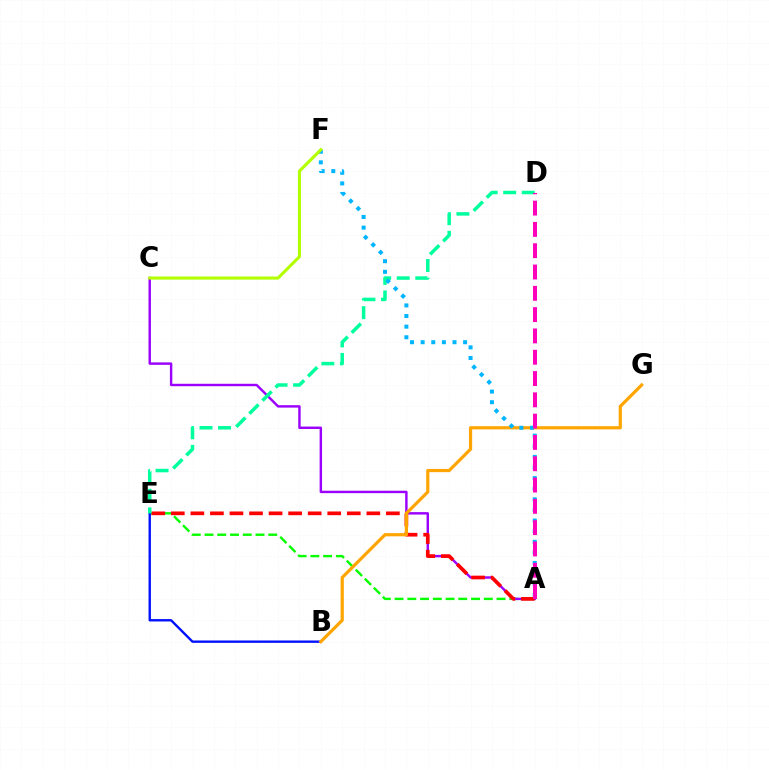{('A', 'E'): [{'color': '#08ff00', 'line_style': 'dashed', 'thickness': 1.73}, {'color': '#ff0000', 'line_style': 'dashed', 'thickness': 2.66}], ('A', 'C'): [{'color': '#9b00ff', 'line_style': 'solid', 'thickness': 1.75}], ('B', 'E'): [{'color': '#0010ff', 'line_style': 'solid', 'thickness': 1.71}], ('D', 'E'): [{'color': '#00ff9d', 'line_style': 'dashed', 'thickness': 2.52}], ('B', 'G'): [{'color': '#ffa500', 'line_style': 'solid', 'thickness': 2.3}], ('A', 'F'): [{'color': '#00b5ff', 'line_style': 'dotted', 'thickness': 2.88}], ('C', 'F'): [{'color': '#b3ff00', 'line_style': 'solid', 'thickness': 2.22}], ('A', 'D'): [{'color': '#ff00bd', 'line_style': 'dashed', 'thickness': 2.89}]}